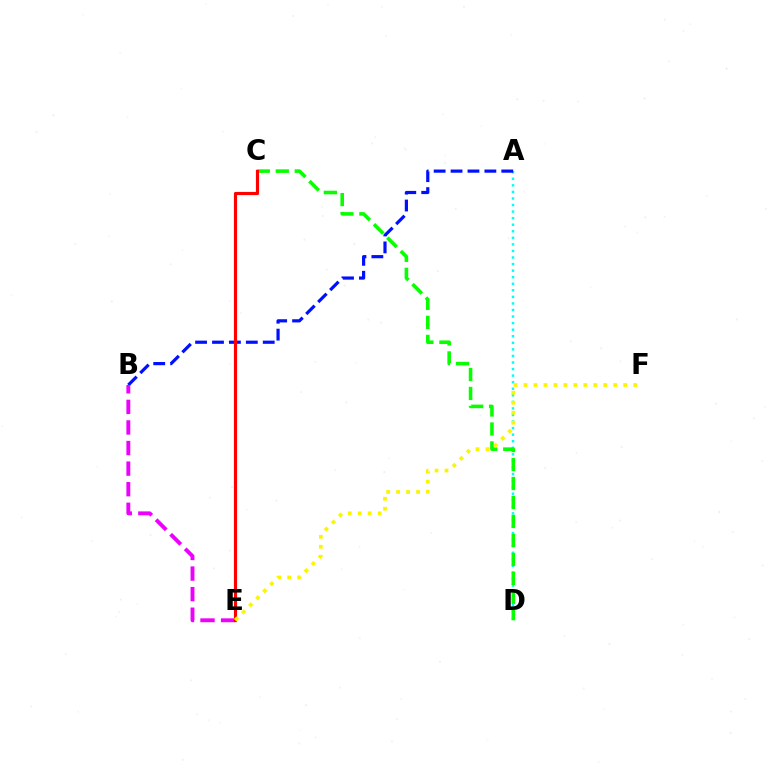{('A', 'D'): [{'color': '#00fff6', 'line_style': 'dotted', 'thickness': 1.78}], ('C', 'D'): [{'color': '#08ff00', 'line_style': 'dashed', 'thickness': 2.58}], ('A', 'B'): [{'color': '#0010ff', 'line_style': 'dashed', 'thickness': 2.3}], ('B', 'E'): [{'color': '#ee00ff', 'line_style': 'dashed', 'thickness': 2.8}], ('C', 'E'): [{'color': '#ff0000', 'line_style': 'solid', 'thickness': 2.27}], ('E', 'F'): [{'color': '#fcf500', 'line_style': 'dotted', 'thickness': 2.71}]}